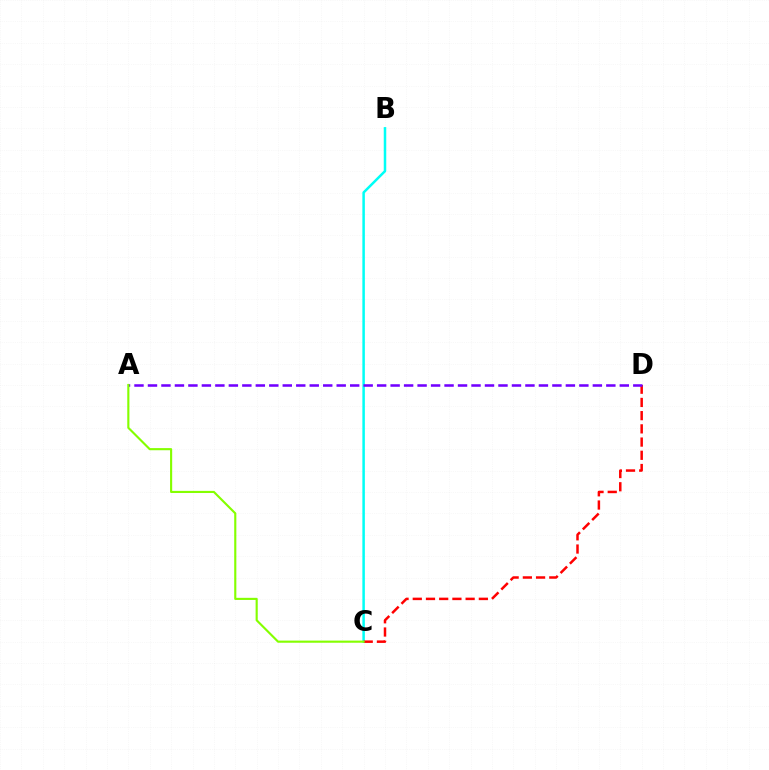{('B', 'C'): [{'color': '#00fff6', 'line_style': 'solid', 'thickness': 1.8}], ('C', 'D'): [{'color': '#ff0000', 'line_style': 'dashed', 'thickness': 1.8}], ('A', 'D'): [{'color': '#7200ff', 'line_style': 'dashed', 'thickness': 1.83}], ('A', 'C'): [{'color': '#84ff00', 'line_style': 'solid', 'thickness': 1.53}]}